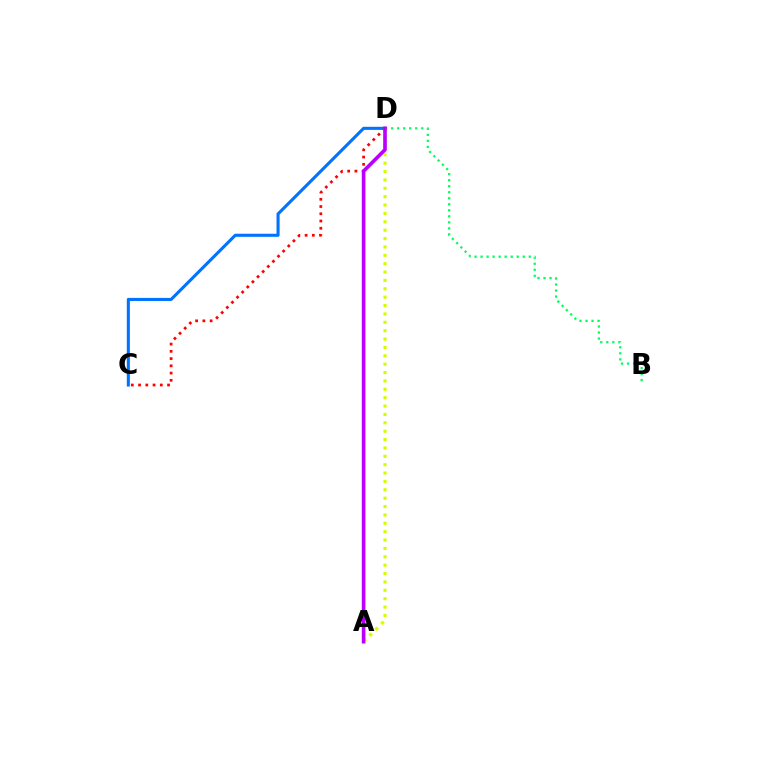{('B', 'D'): [{'color': '#00ff5c', 'line_style': 'dotted', 'thickness': 1.64}], ('C', 'D'): [{'color': '#0074ff', 'line_style': 'solid', 'thickness': 2.22}, {'color': '#ff0000', 'line_style': 'dotted', 'thickness': 1.97}], ('A', 'D'): [{'color': '#d1ff00', 'line_style': 'dotted', 'thickness': 2.28}, {'color': '#b900ff', 'line_style': 'solid', 'thickness': 2.62}]}